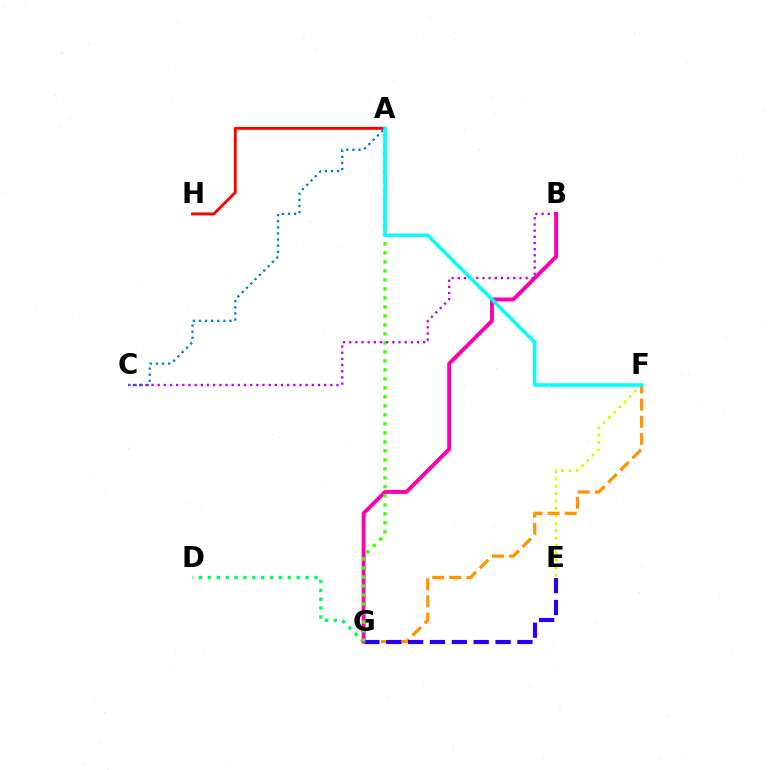{('A', 'C'): [{'color': '#0074ff', 'line_style': 'dotted', 'thickness': 1.66}], ('A', 'H'): [{'color': '#ff0000', 'line_style': 'solid', 'thickness': 2.08}], ('E', 'F'): [{'color': '#d1ff00', 'line_style': 'dotted', 'thickness': 2.01}], ('F', 'G'): [{'color': '#ff9400', 'line_style': 'dashed', 'thickness': 2.33}], ('D', 'G'): [{'color': '#00ff5c', 'line_style': 'dotted', 'thickness': 2.41}], ('E', 'G'): [{'color': '#2500ff', 'line_style': 'dashed', 'thickness': 2.97}], ('B', 'G'): [{'color': '#ff00ac', 'line_style': 'solid', 'thickness': 2.81}], ('A', 'G'): [{'color': '#3dff00', 'line_style': 'dotted', 'thickness': 2.44}], ('B', 'C'): [{'color': '#b900ff', 'line_style': 'dotted', 'thickness': 1.67}], ('A', 'F'): [{'color': '#00fff6', 'line_style': 'solid', 'thickness': 2.53}]}